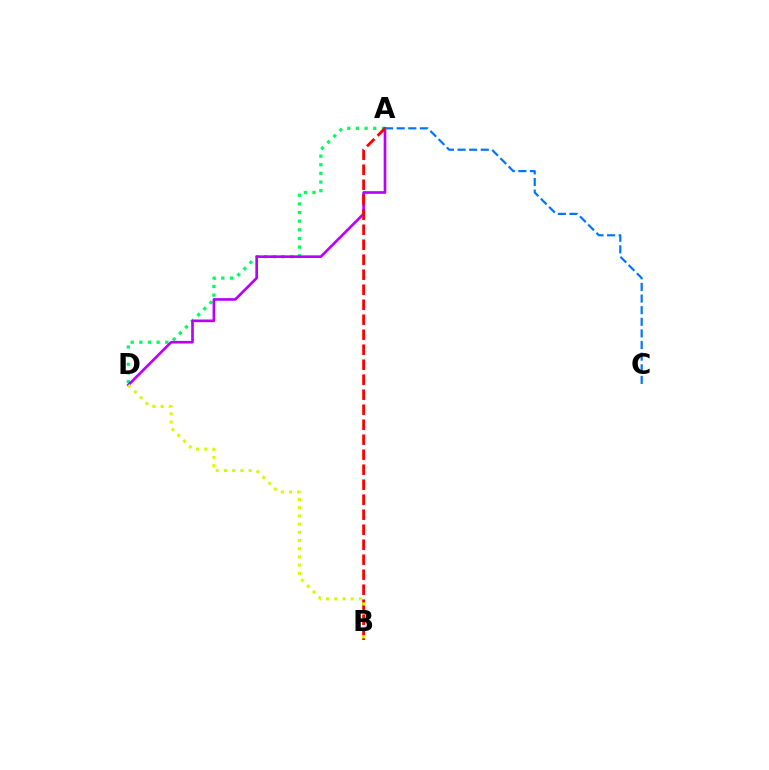{('A', 'D'): [{'color': '#00ff5c', 'line_style': 'dotted', 'thickness': 2.35}, {'color': '#b900ff', 'line_style': 'solid', 'thickness': 1.92}], ('A', 'B'): [{'color': '#ff0000', 'line_style': 'dashed', 'thickness': 2.04}], ('B', 'D'): [{'color': '#d1ff00', 'line_style': 'dotted', 'thickness': 2.23}], ('A', 'C'): [{'color': '#0074ff', 'line_style': 'dashed', 'thickness': 1.58}]}